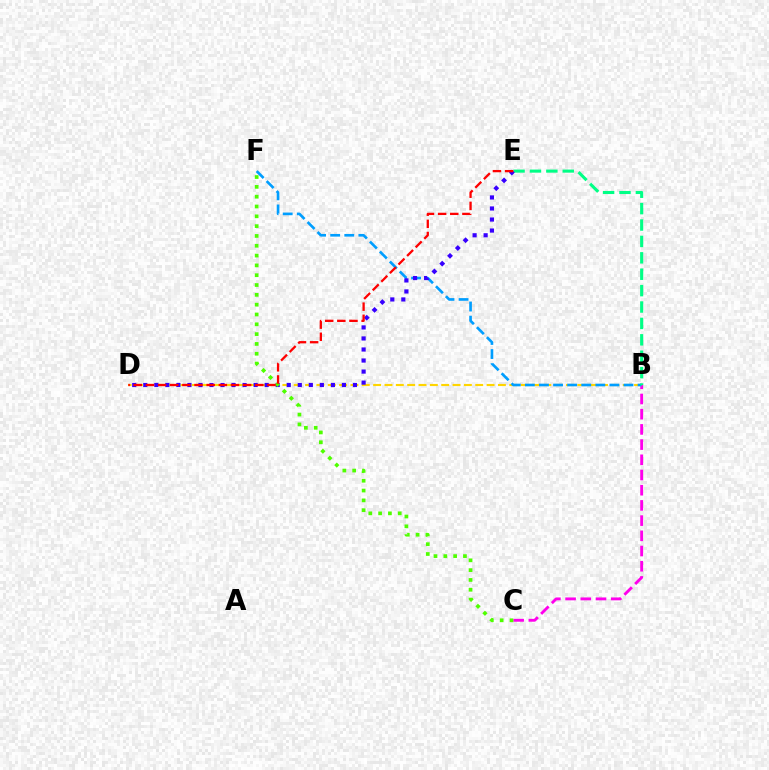{('B', 'C'): [{'color': '#ff00ed', 'line_style': 'dashed', 'thickness': 2.07}], ('B', 'D'): [{'color': '#ffd500', 'line_style': 'dashed', 'thickness': 1.54}], ('B', 'F'): [{'color': '#009eff', 'line_style': 'dashed', 'thickness': 1.91}], ('B', 'E'): [{'color': '#00ff86', 'line_style': 'dashed', 'thickness': 2.23}], ('D', 'E'): [{'color': '#3700ff', 'line_style': 'dotted', 'thickness': 3.0}, {'color': '#ff0000', 'line_style': 'dashed', 'thickness': 1.65}], ('C', 'F'): [{'color': '#4fff00', 'line_style': 'dotted', 'thickness': 2.67}]}